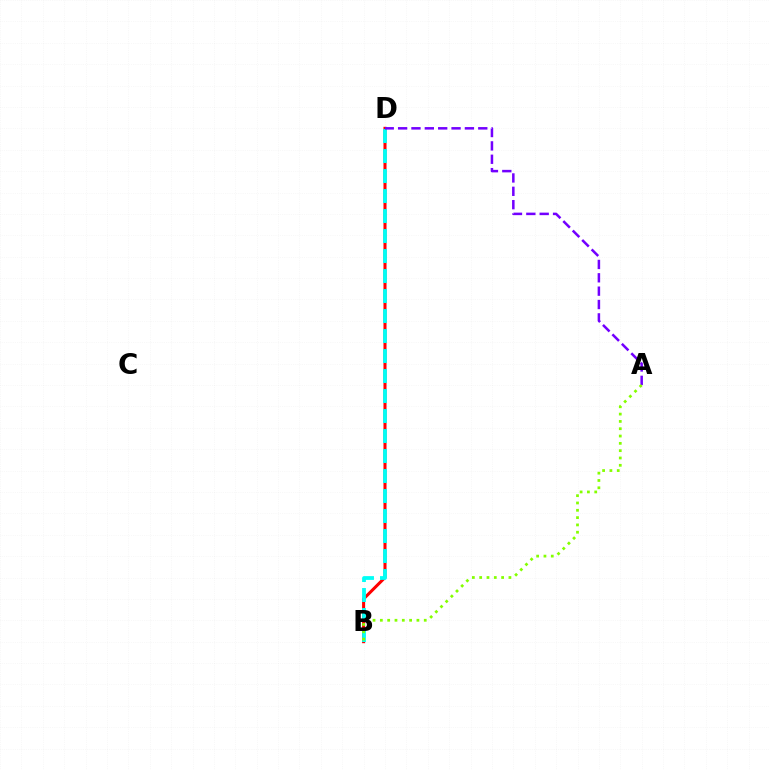{('B', 'D'): [{'color': '#ff0000', 'line_style': 'solid', 'thickness': 2.19}, {'color': '#00fff6', 'line_style': 'dashed', 'thickness': 2.72}], ('A', 'D'): [{'color': '#7200ff', 'line_style': 'dashed', 'thickness': 1.82}], ('A', 'B'): [{'color': '#84ff00', 'line_style': 'dotted', 'thickness': 1.99}]}